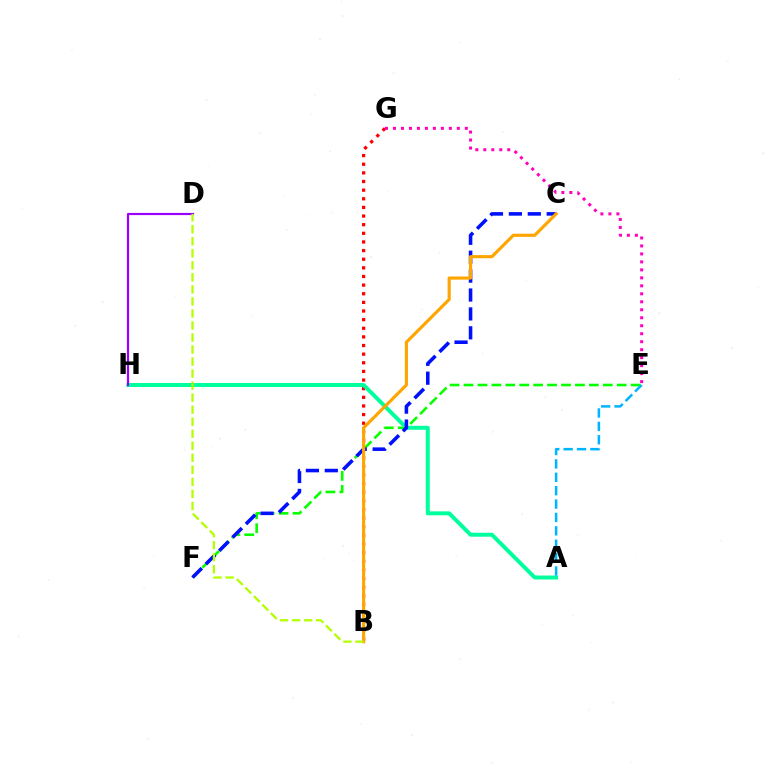{('E', 'F'): [{'color': '#08ff00', 'line_style': 'dashed', 'thickness': 1.89}], ('B', 'G'): [{'color': '#ff0000', 'line_style': 'dotted', 'thickness': 2.35}], ('A', 'H'): [{'color': '#00ff9d', 'line_style': 'solid', 'thickness': 2.86}], ('C', 'F'): [{'color': '#0010ff', 'line_style': 'dashed', 'thickness': 2.57}], ('A', 'E'): [{'color': '#00b5ff', 'line_style': 'dashed', 'thickness': 1.82}], ('B', 'C'): [{'color': '#ffa500', 'line_style': 'solid', 'thickness': 2.26}], ('D', 'H'): [{'color': '#9b00ff', 'line_style': 'solid', 'thickness': 1.56}], ('B', 'D'): [{'color': '#b3ff00', 'line_style': 'dashed', 'thickness': 1.63}], ('E', 'G'): [{'color': '#ff00bd', 'line_style': 'dotted', 'thickness': 2.17}]}